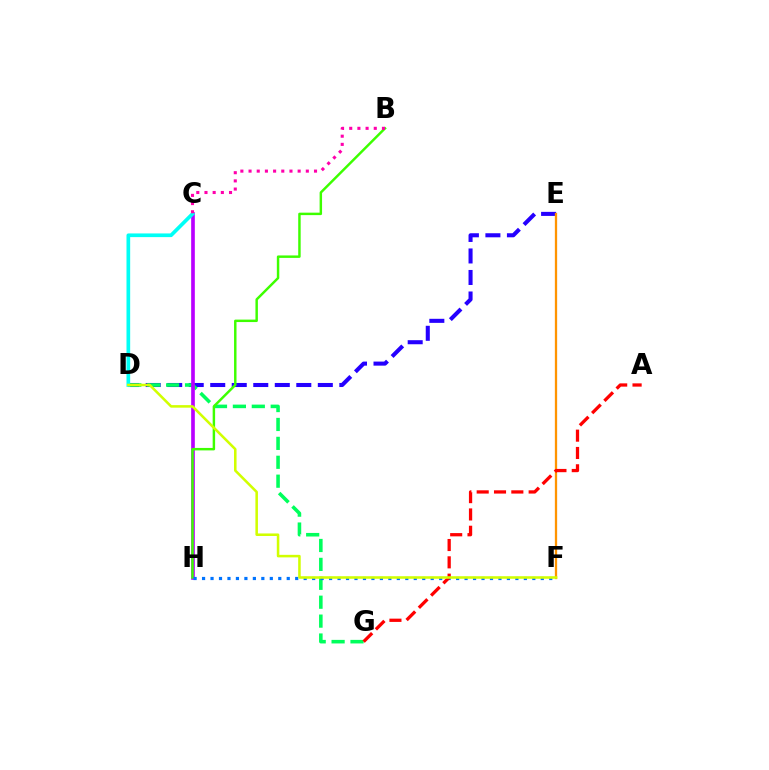{('D', 'E'): [{'color': '#2500ff', 'line_style': 'dashed', 'thickness': 2.92}], ('D', 'G'): [{'color': '#00ff5c', 'line_style': 'dashed', 'thickness': 2.57}], ('C', 'H'): [{'color': '#b900ff', 'line_style': 'solid', 'thickness': 2.63}], ('B', 'H'): [{'color': '#3dff00', 'line_style': 'solid', 'thickness': 1.77}], ('C', 'D'): [{'color': '#00fff6', 'line_style': 'solid', 'thickness': 2.65}], ('F', 'H'): [{'color': '#0074ff', 'line_style': 'dotted', 'thickness': 2.3}], ('E', 'F'): [{'color': '#ff9400', 'line_style': 'solid', 'thickness': 1.65}], ('A', 'G'): [{'color': '#ff0000', 'line_style': 'dashed', 'thickness': 2.35}], ('D', 'F'): [{'color': '#d1ff00', 'line_style': 'solid', 'thickness': 1.83}], ('B', 'C'): [{'color': '#ff00ac', 'line_style': 'dotted', 'thickness': 2.22}]}